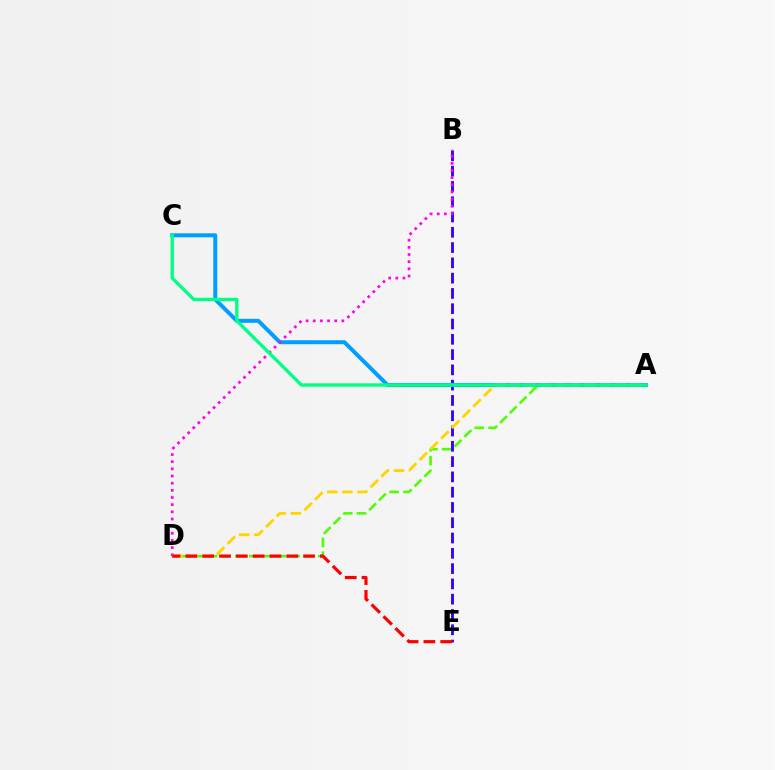{('A', 'D'): [{'color': '#4fff00', 'line_style': 'dashed', 'thickness': 1.87}, {'color': '#ffd500', 'line_style': 'dashed', 'thickness': 2.05}], ('B', 'E'): [{'color': '#3700ff', 'line_style': 'dashed', 'thickness': 2.08}], ('A', 'C'): [{'color': '#009eff', 'line_style': 'solid', 'thickness': 2.86}, {'color': '#00ff86', 'line_style': 'solid', 'thickness': 2.41}], ('B', 'D'): [{'color': '#ff00ed', 'line_style': 'dotted', 'thickness': 1.94}], ('D', 'E'): [{'color': '#ff0000', 'line_style': 'dashed', 'thickness': 2.28}]}